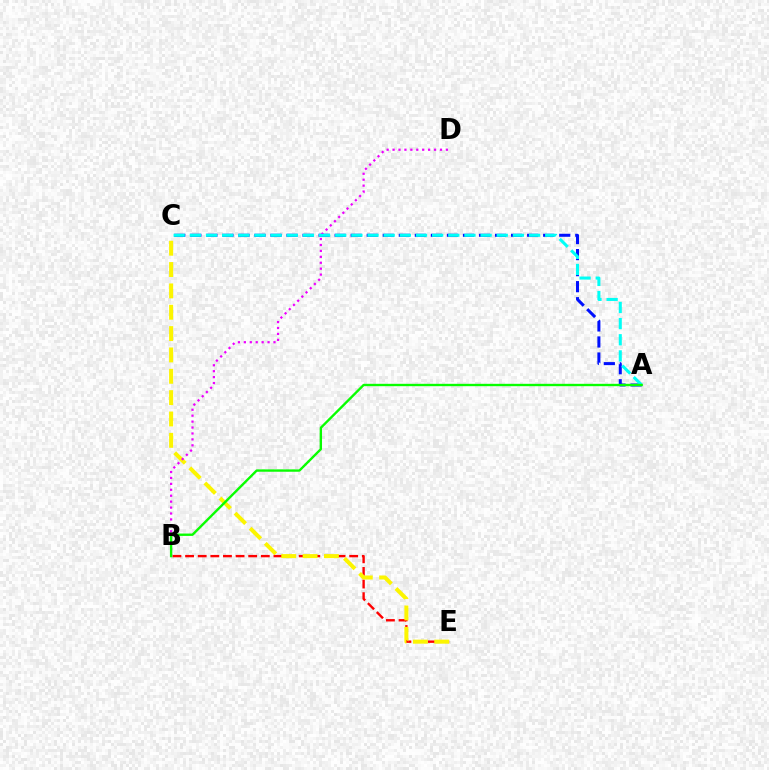{('A', 'C'): [{'color': '#0010ff', 'line_style': 'dashed', 'thickness': 2.18}, {'color': '#00fff6', 'line_style': 'dashed', 'thickness': 2.19}], ('B', 'E'): [{'color': '#ff0000', 'line_style': 'dashed', 'thickness': 1.71}], ('C', 'E'): [{'color': '#fcf500', 'line_style': 'dashed', 'thickness': 2.9}], ('B', 'D'): [{'color': '#ee00ff', 'line_style': 'dotted', 'thickness': 1.61}], ('A', 'B'): [{'color': '#08ff00', 'line_style': 'solid', 'thickness': 1.71}]}